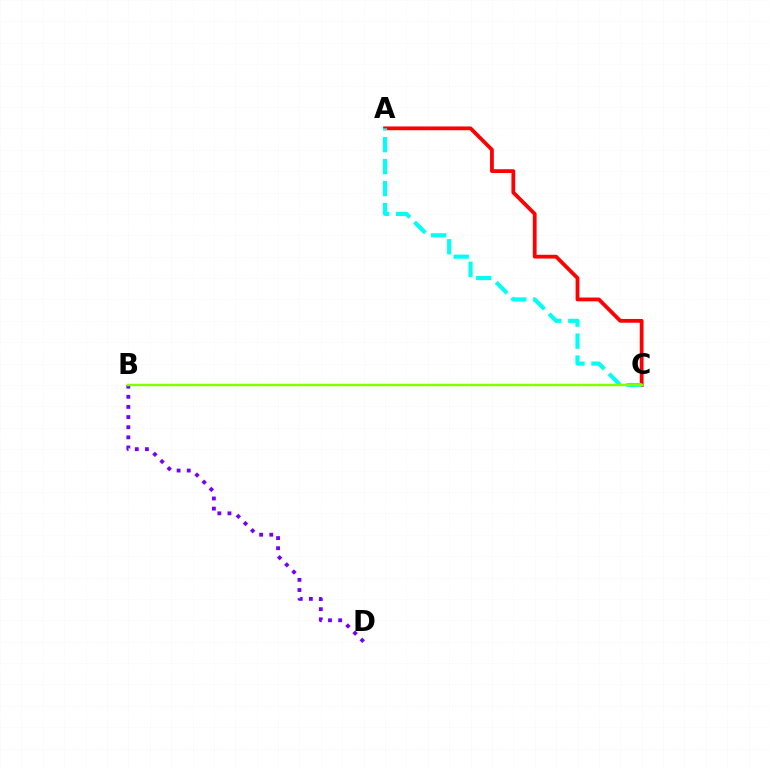{('B', 'D'): [{'color': '#7200ff', 'line_style': 'dotted', 'thickness': 2.75}], ('A', 'C'): [{'color': '#ff0000', 'line_style': 'solid', 'thickness': 2.72}, {'color': '#00fff6', 'line_style': 'dashed', 'thickness': 2.98}], ('B', 'C'): [{'color': '#84ff00', 'line_style': 'solid', 'thickness': 1.79}]}